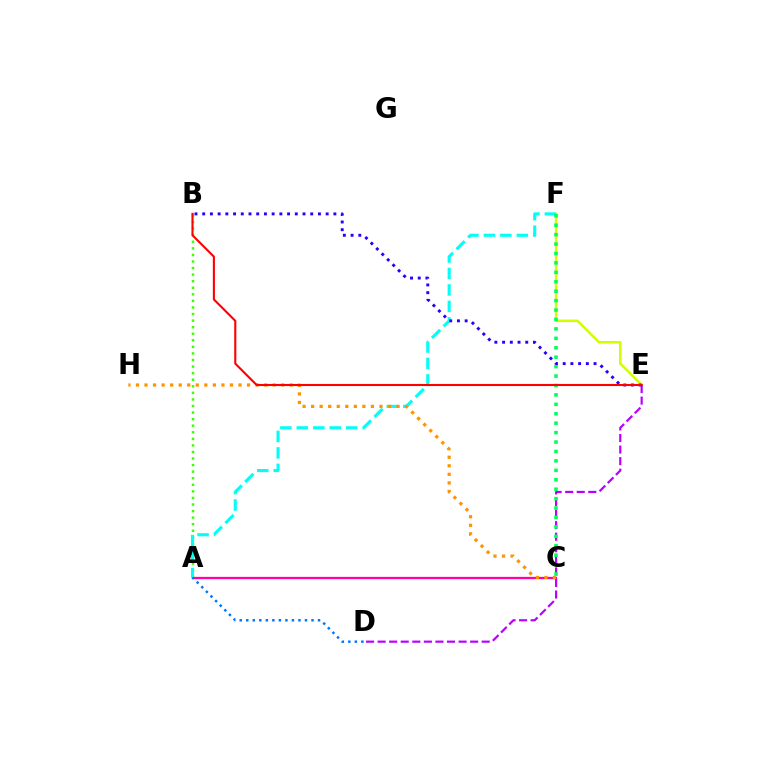{('E', 'F'): [{'color': '#d1ff00', 'line_style': 'solid', 'thickness': 1.83}], ('A', 'B'): [{'color': '#3dff00', 'line_style': 'dotted', 'thickness': 1.78}], ('D', 'E'): [{'color': '#b900ff', 'line_style': 'dashed', 'thickness': 1.57}], ('A', 'C'): [{'color': '#ff00ac', 'line_style': 'solid', 'thickness': 1.64}], ('A', 'F'): [{'color': '#00fff6', 'line_style': 'dashed', 'thickness': 2.24}], ('A', 'D'): [{'color': '#0074ff', 'line_style': 'dotted', 'thickness': 1.77}], ('C', 'F'): [{'color': '#00ff5c', 'line_style': 'dotted', 'thickness': 2.56}], ('C', 'H'): [{'color': '#ff9400', 'line_style': 'dotted', 'thickness': 2.32}], ('B', 'E'): [{'color': '#2500ff', 'line_style': 'dotted', 'thickness': 2.1}, {'color': '#ff0000', 'line_style': 'solid', 'thickness': 1.52}]}